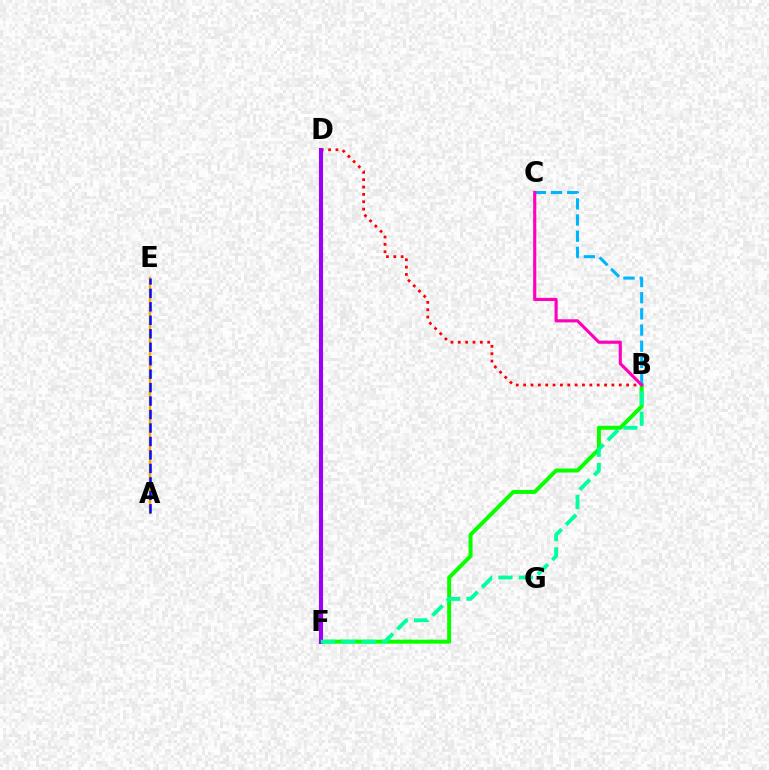{('B', 'D'): [{'color': '#ff0000', 'line_style': 'dotted', 'thickness': 2.0}], ('B', 'F'): [{'color': '#08ff00', 'line_style': 'solid', 'thickness': 2.86}, {'color': '#00ff9d', 'line_style': 'dashed', 'thickness': 2.77}], ('D', 'F'): [{'color': '#b3ff00', 'line_style': 'solid', 'thickness': 2.96}, {'color': '#9b00ff', 'line_style': 'solid', 'thickness': 2.94}], ('B', 'C'): [{'color': '#00b5ff', 'line_style': 'dashed', 'thickness': 2.2}, {'color': '#ff00bd', 'line_style': 'solid', 'thickness': 2.26}], ('A', 'E'): [{'color': '#ffa500', 'line_style': 'solid', 'thickness': 1.79}, {'color': '#0010ff', 'line_style': 'dashed', 'thickness': 1.83}]}